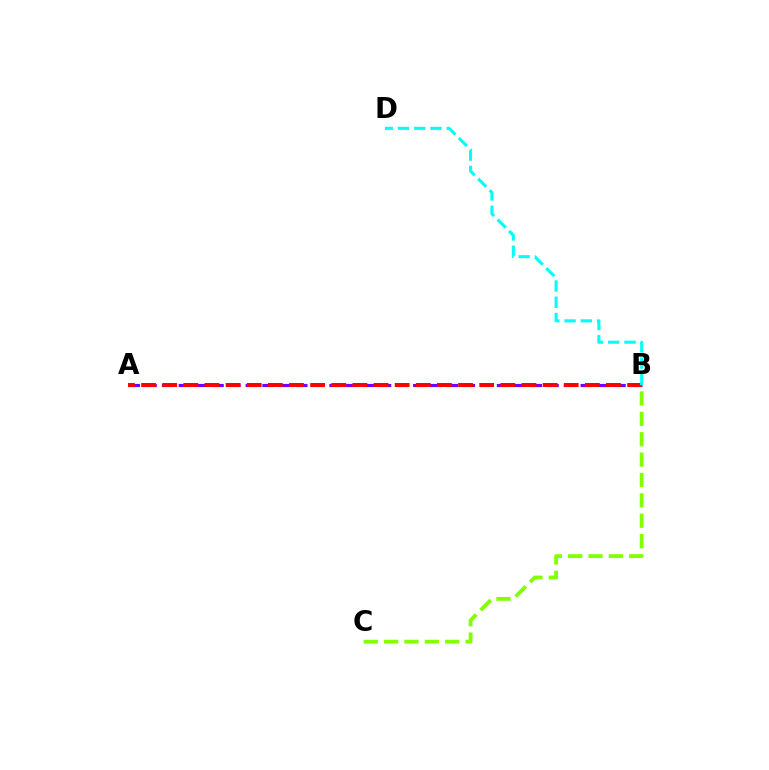{('A', 'B'): [{'color': '#7200ff', 'line_style': 'dashed', 'thickness': 2.28}, {'color': '#ff0000', 'line_style': 'dashed', 'thickness': 2.87}], ('B', 'C'): [{'color': '#84ff00', 'line_style': 'dashed', 'thickness': 2.77}], ('B', 'D'): [{'color': '#00fff6', 'line_style': 'dashed', 'thickness': 2.21}]}